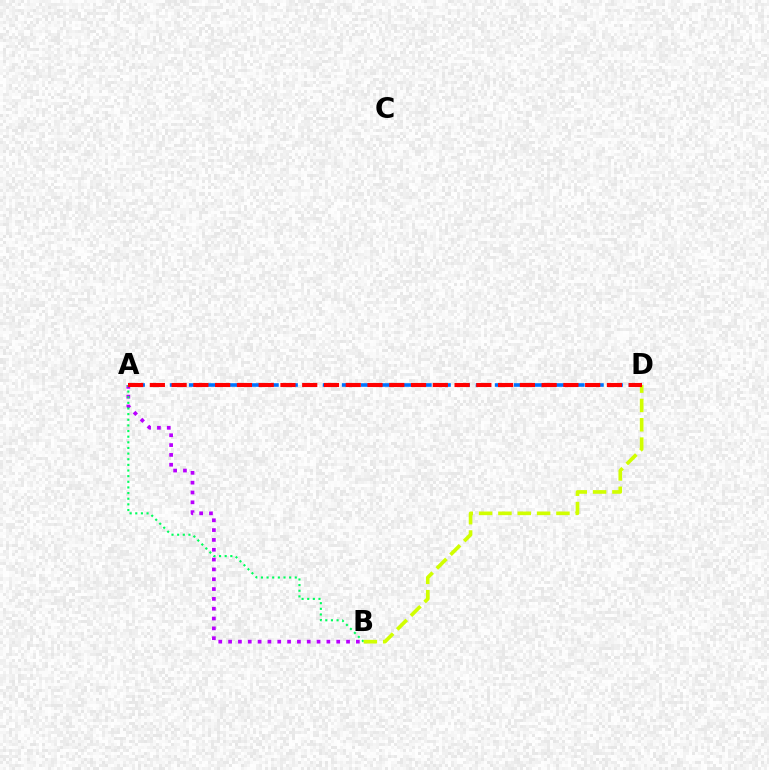{('A', 'B'): [{'color': '#b900ff', 'line_style': 'dotted', 'thickness': 2.67}, {'color': '#00ff5c', 'line_style': 'dotted', 'thickness': 1.53}], ('B', 'D'): [{'color': '#d1ff00', 'line_style': 'dashed', 'thickness': 2.63}], ('A', 'D'): [{'color': '#0074ff', 'line_style': 'dashed', 'thickness': 2.6}, {'color': '#ff0000', 'line_style': 'dashed', 'thickness': 2.96}]}